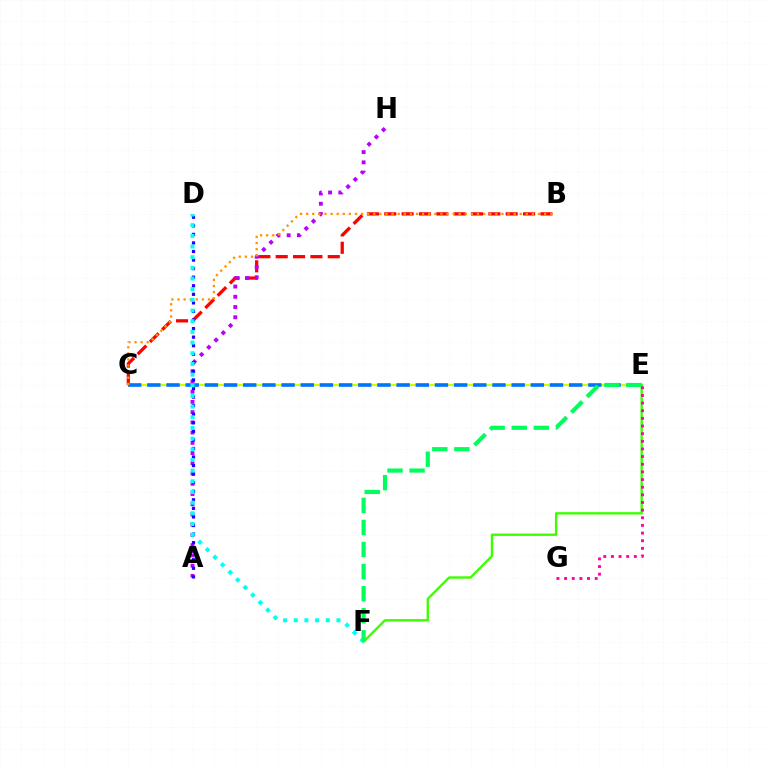{('B', 'C'): [{'color': '#ff0000', 'line_style': 'dashed', 'thickness': 2.36}, {'color': '#ff9400', 'line_style': 'dotted', 'thickness': 1.66}], ('C', 'E'): [{'color': '#d1ff00', 'line_style': 'solid', 'thickness': 1.57}, {'color': '#0074ff', 'line_style': 'dashed', 'thickness': 2.6}], ('A', 'H'): [{'color': '#b900ff', 'line_style': 'dotted', 'thickness': 2.78}], ('E', 'F'): [{'color': '#3dff00', 'line_style': 'solid', 'thickness': 1.72}, {'color': '#00ff5c', 'line_style': 'dashed', 'thickness': 3.0}], ('A', 'D'): [{'color': '#2500ff', 'line_style': 'dotted', 'thickness': 2.33}], ('D', 'F'): [{'color': '#00fff6', 'line_style': 'dotted', 'thickness': 2.9}], ('E', 'G'): [{'color': '#ff00ac', 'line_style': 'dotted', 'thickness': 2.08}]}